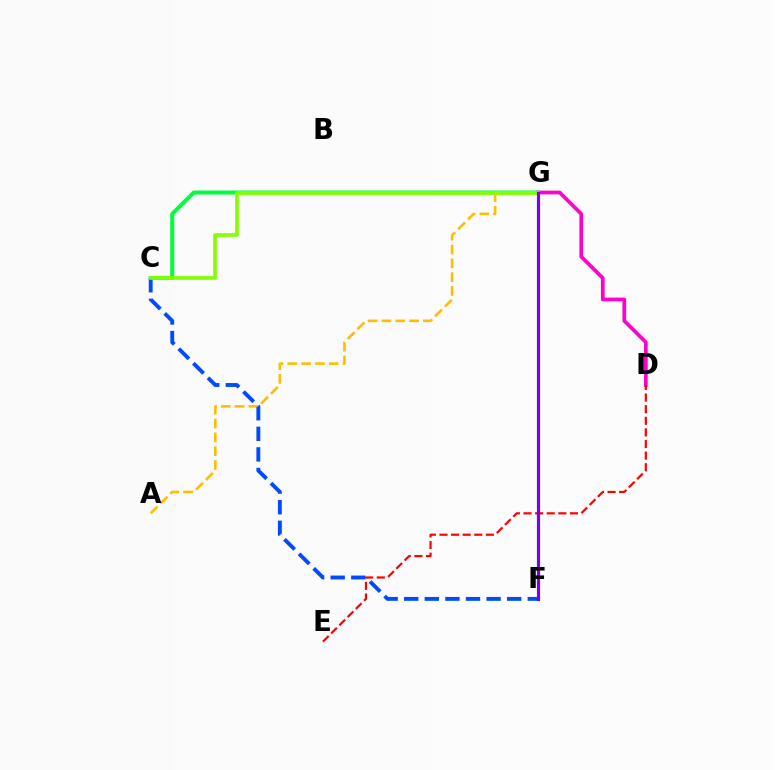{('C', 'G'): [{'color': '#00ff39', 'line_style': 'solid', 'thickness': 2.88}, {'color': '#84ff00', 'line_style': 'solid', 'thickness': 2.64}], ('A', 'G'): [{'color': '#ffbd00', 'line_style': 'dashed', 'thickness': 1.88}], ('D', 'G'): [{'color': '#ff00cf', 'line_style': 'solid', 'thickness': 2.67}], ('D', 'E'): [{'color': '#ff0000', 'line_style': 'dashed', 'thickness': 1.58}], ('F', 'G'): [{'color': '#00fff6', 'line_style': 'solid', 'thickness': 2.16}, {'color': '#7200ff', 'line_style': 'solid', 'thickness': 2.26}], ('C', 'F'): [{'color': '#004bff', 'line_style': 'dashed', 'thickness': 2.8}]}